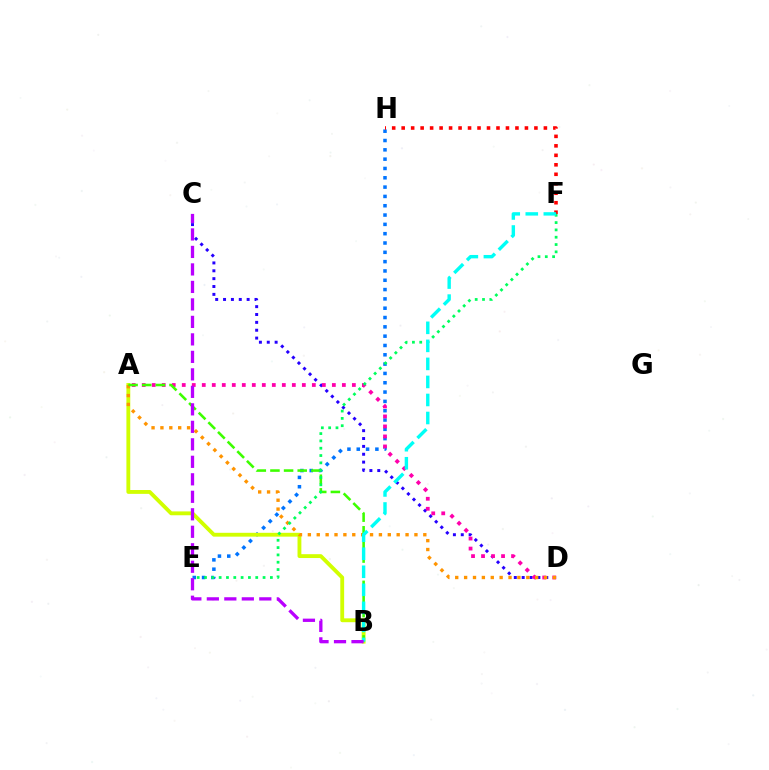{('E', 'H'): [{'color': '#0074ff', 'line_style': 'dotted', 'thickness': 2.53}], ('C', 'D'): [{'color': '#2500ff', 'line_style': 'dotted', 'thickness': 2.14}], ('A', 'D'): [{'color': '#ff00ac', 'line_style': 'dotted', 'thickness': 2.72}, {'color': '#ff9400', 'line_style': 'dotted', 'thickness': 2.41}], ('A', 'B'): [{'color': '#d1ff00', 'line_style': 'solid', 'thickness': 2.77}, {'color': '#3dff00', 'line_style': 'dashed', 'thickness': 1.85}], ('F', 'H'): [{'color': '#ff0000', 'line_style': 'dotted', 'thickness': 2.58}], ('E', 'F'): [{'color': '#00ff5c', 'line_style': 'dotted', 'thickness': 1.99}], ('B', 'F'): [{'color': '#00fff6', 'line_style': 'dashed', 'thickness': 2.45}], ('B', 'C'): [{'color': '#b900ff', 'line_style': 'dashed', 'thickness': 2.38}]}